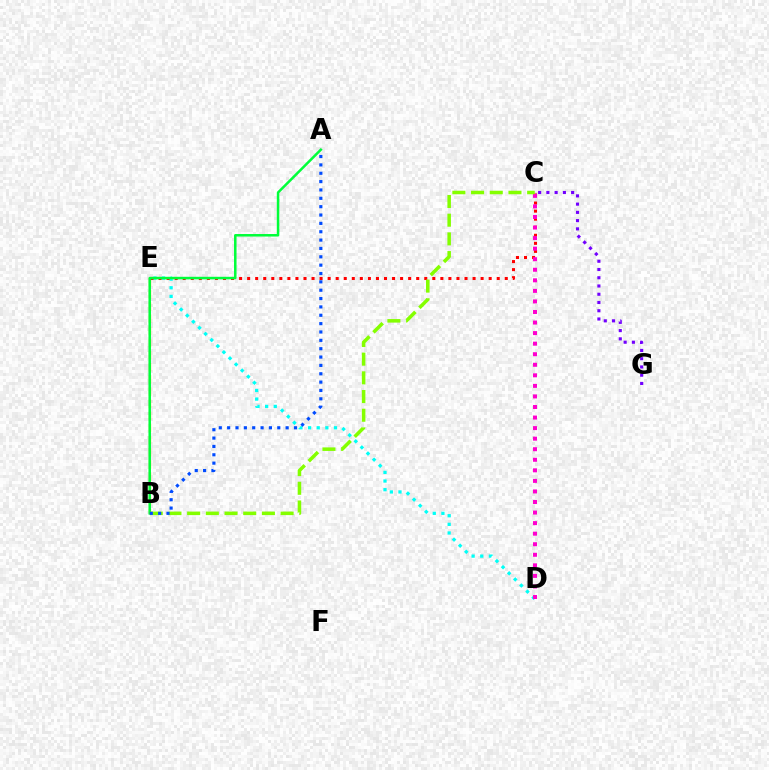{('B', 'E'): [{'color': '#ffbd00', 'line_style': 'dashed', 'thickness': 1.65}], ('D', 'E'): [{'color': '#00fff6', 'line_style': 'dotted', 'thickness': 2.35}], ('C', 'E'): [{'color': '#ff0000', 'line_style': 'dotted', 'thickness': 2.19}], ('A', 'B'): [{'color': '#00ff39', 'line_style': 'solid', 'thickness': 1.81}, {'color': '#004bff', 'line_style': 'dotted', 'thickness': 2.27}], ('C', 'D'): [{'color': '#ff00cf', 'line_style': 'dotted', 'thickness': 2.87}], ('B', 'C'): [{'color': '#84ff00', 'line_style': 'dashed', 'thickness': 2.54}], ('C', 'G'): [{'color': '#7200ff', 'line_style': 'dotted', 'thickness': 2.24}]}